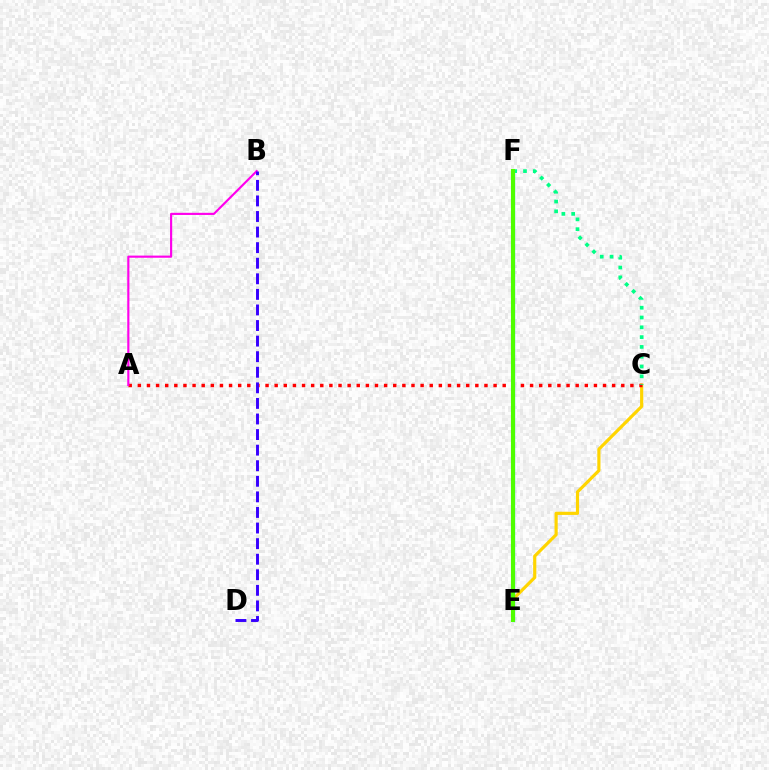{('C', 'E'): [{'color': '#ffd500', 'line_style': 'solid', 'thickness': 2.28}], ('A', 'C'): [{'color': '#ff0000', 'line_style': 'dotted', 'thickness': 2.48}], ('E', 'F'): [{'color': '#009eff', 'line_style': 'solid', 'thickness': 2.31}, {'color': '#4fff00', 'line_style': 'solid', 'thickness': 2.96}], ('C', 'F'): [{'color': '#00ff86', 'line_style': 'dotted', 'thickness': 2.66}], ('A', 'B'): [{'color': '#ff00ed', 'line_style': 'solid', 'thickness': 1.55}], ('B', 'D'): [{'color': '#3700ff', 'line_style': 'dashed', 'thickness': 2.12}]}